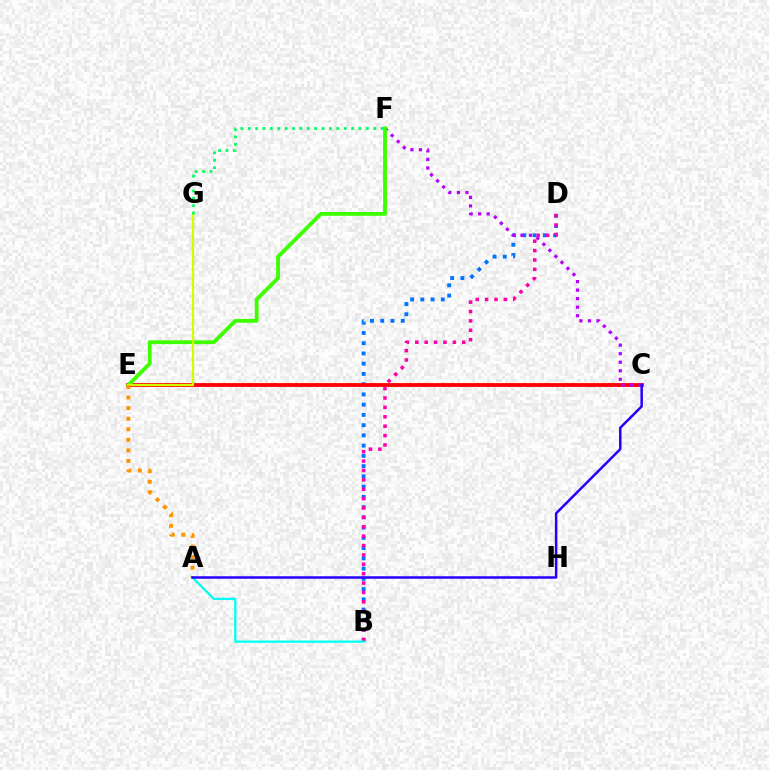{('B', 'D'): [{'color': '#0074ff', 'line_style': 'dotted', 'thickness': 2.78}, {'color': '#ff00ac', 'line_style': 'dotted', 'thickness': 2.55}], ('C', 'E'): [{'color': '#ff0000', 'line_style': 'solid', 'thickness': 2.74}], ('C', 'F'): [{'color': '#b900ff', 'line_style': 'dotted', 'thickness': 2.32}], ('E', 'F'): [{'color': '#3dff00', 'line_style': 'solid', 'thickness': 2.76}], ('E', 'G'): [{'color': '#d1ff00', 'line_style': 'solid', 'thickness': 1.62}], ('A', 'B'): [{'color': '#00fff6', 'line_style': 'solid', 'thickness': 1.64}], ('A', 'E'): [{'color': '#ff9400', 'line_style': 'dotted', 'thickness': 2.87}], ('A', 'C'): [{'color': '#2500ff', 'line_style': 'solid', 'thickness': 1.8}], ('F', 'G'): [{'color': '#00ff5c', 'line_style': 'dotted', 'thickness': 2.01}]}